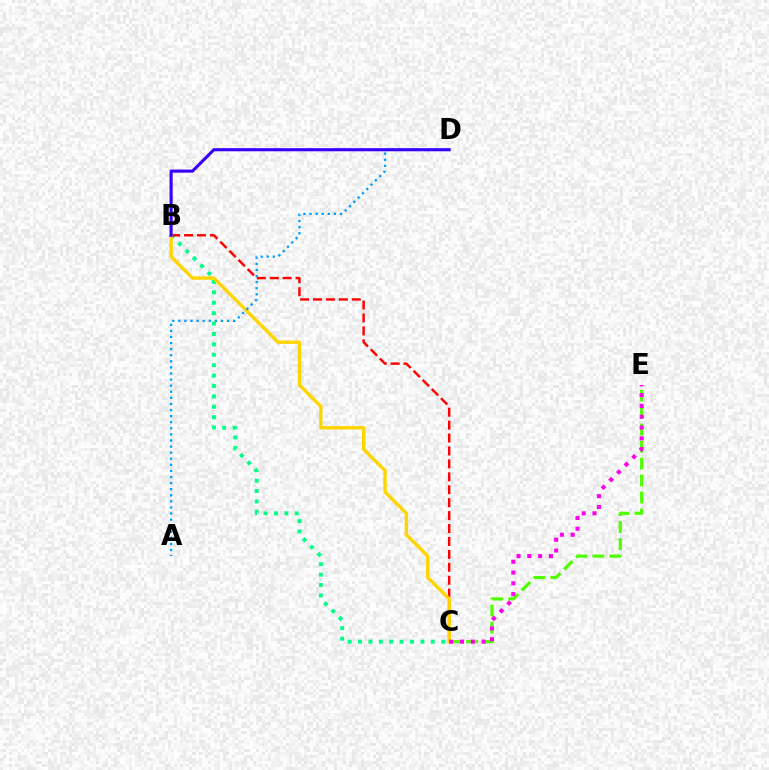{('C', 'E'): [{'color': '#4fff00', 'line_style': 'dashed', 'thickness': 2.31}, {'color': '#ff00ed', 'line_style': 'dotted', 'thickness': 2.93}], ('B', 'C'): [{'color': '#00ff86', 'line_style': 'dotted', 'thickness': 2.83}, {'color': '#ff0000', 'line_style': 'dashed', 'thickness': 1.76}, {'color': '#ffd500', 'line_style': 'solid', 'thickness': 2.43}], ('A', 'D'): [{'color': '#009eff', 'line_style': 'dotted', 'thickness': 1.65}], ('B', 'D'): [{'color': '#3700ff', 'line_style': 'solid', 'thickness': 2.23}]}